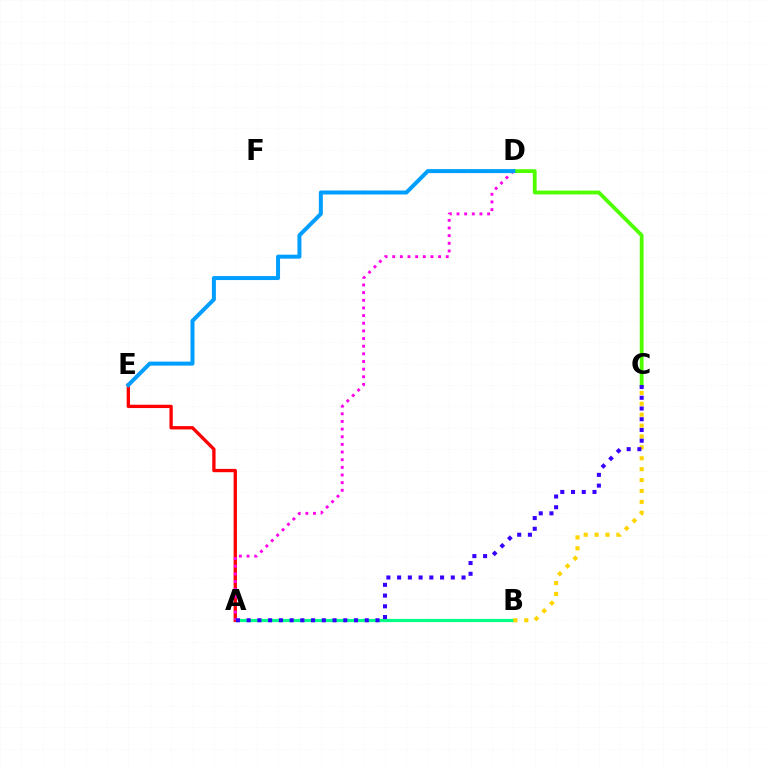{('A', 'B'): [{'color': '#00ff86', 'line_style': 'solid', 'thickness': 2.27}], ('A', 'E'): [{'color': '#ff0000', 'line_style': 'solid', 'thickness': 2.39}], ('B', 'C'): [{'color': '#ffd500', 'line_style': 'dotted', 'thickness': 2.96}], ('C', 'D'): [{'color': '#4fff00', 'line_style': 'solid', 'thickness': 2.74}], ('A', 'D'): [{'color': '#ff00ed', 'line_style': 'dotted', 'thickness': 2.08}], ('A', 'C'): [{'color': '#3700ff', 'line_style': 'dotted', 'thickness': 2.92}], ('D', 'E'): [{'color': '#009eff', 'line_style': 'solid', 'thickness': 2.87}]}